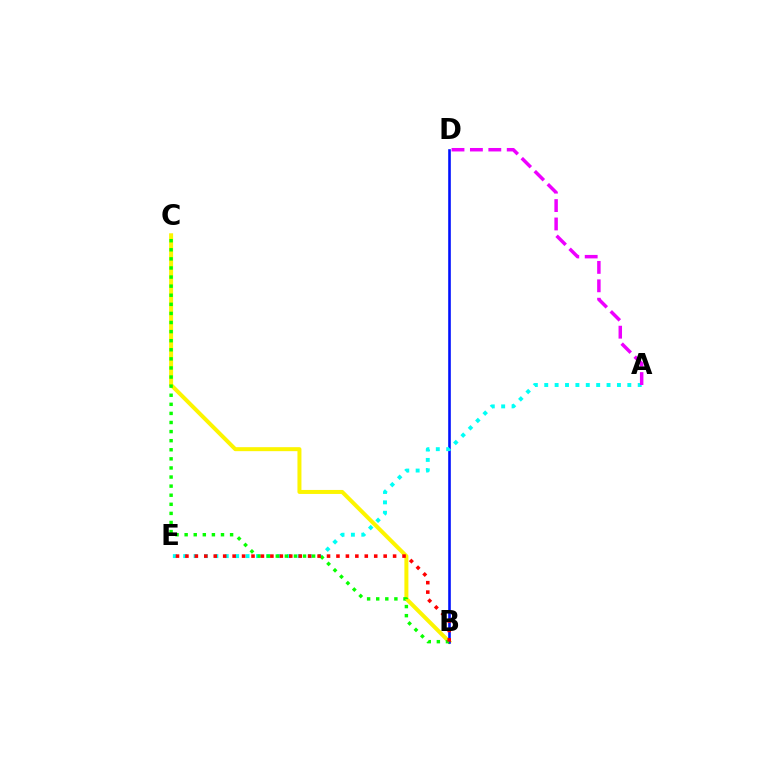{('B', 'C'): [{'color': '#fcf500', 'line_style': 'solid', 'thickness': 2.87}, {'color': '#08ff00', 'line_style': 'dotted', 'thickness': 2.47}], ('B', 'D'): [{'color': '#0010ff', 'line_style': 'solid', 'thickness': 1.88}], ('A', 'E'): [{'color': '#00fff6', 'line_style': 'dotted', 'thickness': 2.82}], ('A', 'D'): [{'color': '#ee00ff', 'line_style': 'dashed', 'thickness': 2.5}], ('B', 'E'): [{'color': '#ff0000', 'line_style': 'dotted', 'thickness': 2.56}]}